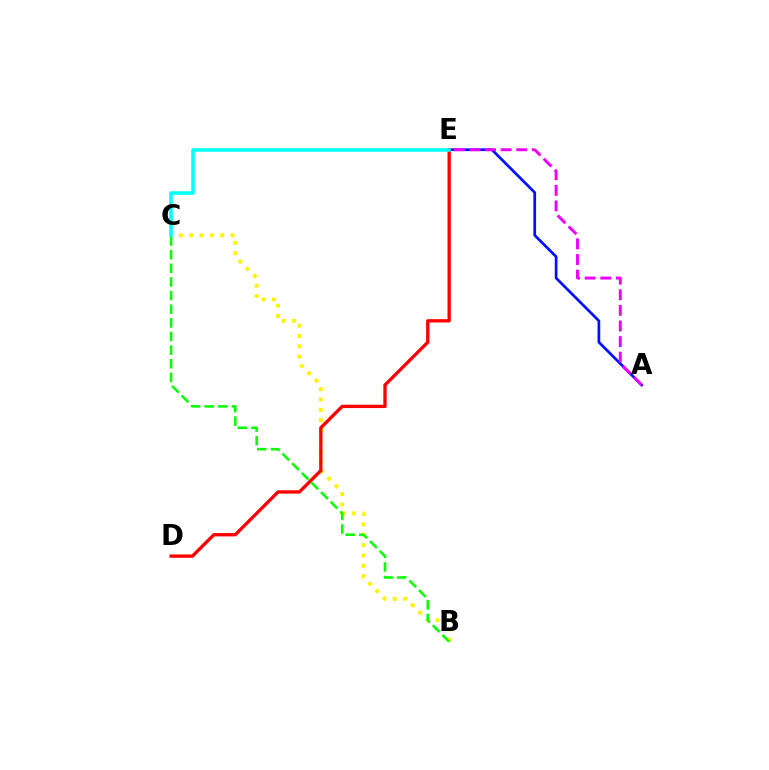{('B', 'C'): [{'color': '#fcf500', 'line_style': 'dotted', 'thickness': 2.81}, {'color': '#08ff00', 'line_style': 'dashed', 'thickness': 1.85}], ('A', 'E'): [{'color': '#0010ff', 'line_style': 'solid', 'thickness': 1.95}, {'color': '#ee00ff', 'line_style': 'dashed', 'thickness': 2.12}], ('D', 'E'): [{'color': '#ff0000', 'line_style': 'solid', 'thickness': 2.39}], ('C', 'E'): [{'color': '#00fff6', 'line_style': 'solid', 'thickness': 2.52}]}